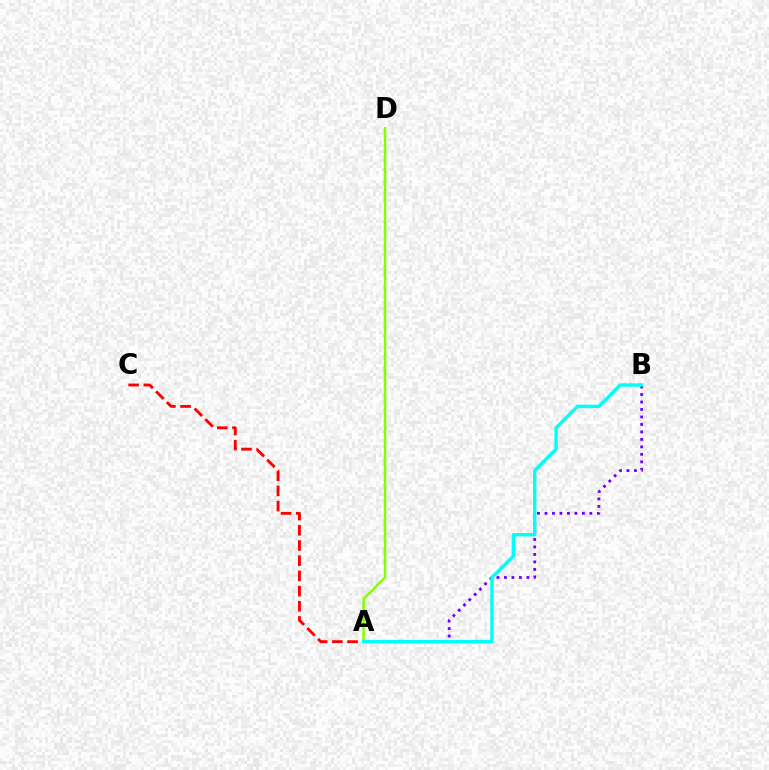{('A', 'B'): [{'color': '#7200ff', 'line_style': 'dotted', 'thickness': 2.03}, {'color': '#00fff6', 'line_style': 'solid', 'thickness': 2.45}], ('A', 'D'): [{'color': '#84ff00', 'line_style': 'solid', 'thickness': 1.81}], ('A', 'C'): [{'color': '#ff0000', 'line_style': 'dashed', 'thickness': 2.06}]}